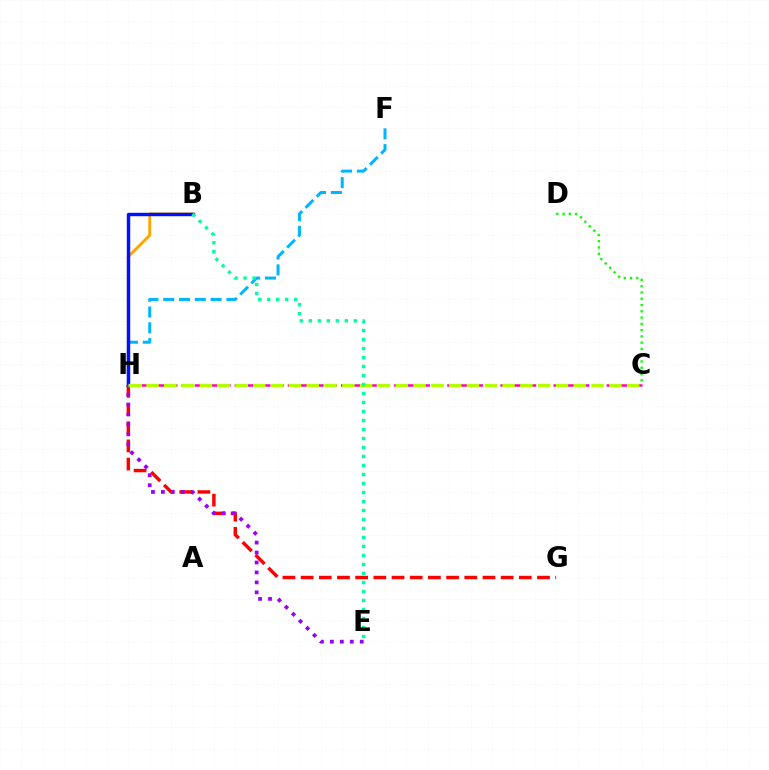{('F', 'H'): [{'color': '#00b5ff', 'line_style': 'dashed', 'thickness': 2.15}], ('G', 'H'): [{'color': '#ff0000', 'line_style': 'dashed', 'thickness': 2.47}], ('C', 'H'): [{'color': '#ff00bd', 'line_style': 'dashed', 'thickness': 1.8}, {'color': '#b3ff00', 'line_style': 'dashed', 'thickness': 2.42}], ('C', 'D'): [{'color': '#08ff00', 'line_style': 'dotted', 'thickness': 1.7}], ('B', 'H'): [{'color': '#ffa500', 'line_style': 'solid', 'thickness': 2.09}, {'color': '#0010ff', 'line_style': 'solid', 'thickness': 2.47}], ('E', 'H'): [{'color': '#9b00ff', 'line_style': 'dotted', 'thickness': 2.7}], ('B', 'E'): [{'color': '#00ff9d', 'line_style': 'dotted', 'thickness': 2.45}]}